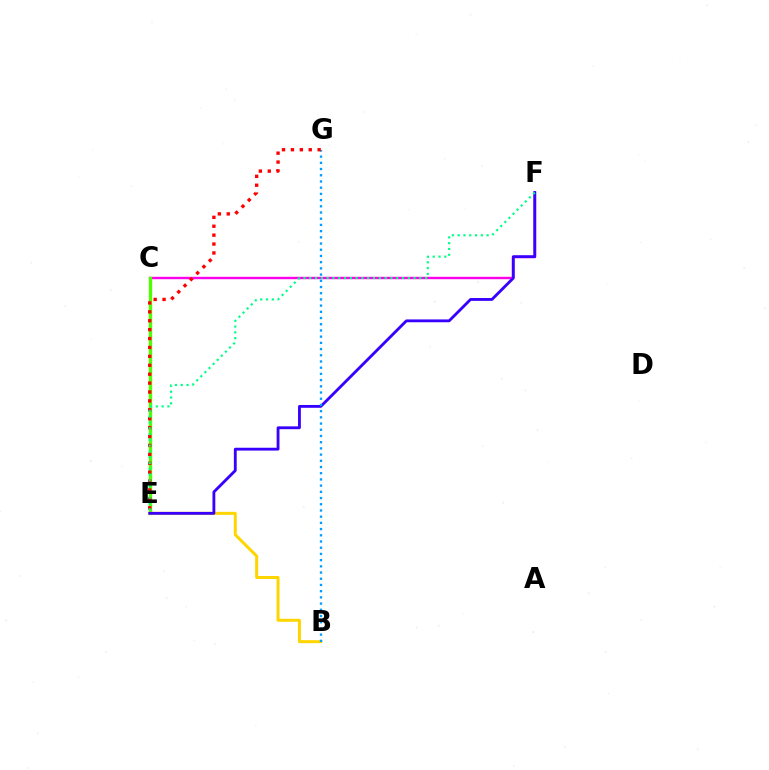{('C', 'F'): [{'color': '#ff00ed', 'line_style': 'solid', 'thickness': 1.73}], ('C', 'E'): [{'color': '#4fff00', 'line_style': 'solid', 'thickness': 2.39}], ('B', 'E'): [{'color': '#ffd500', 'line_style': 'solid', 'thickness': 2.16}], ('E', 'F'): [{'color': '#3700ff', 'line_style': 'solid', 'thickness': 2.04}, {'color': '#00ff86', 'line_style': 'dotted', 'thickness': 1.57}], ('B', 'G'): [{'color': '#009eff', 'line_style': 'dotted', 'thickness': 1.69}], ('E', 'G'): [{'color': '#ff0000', 'line_style': 'dotted', 'thickness': 2.42}]}